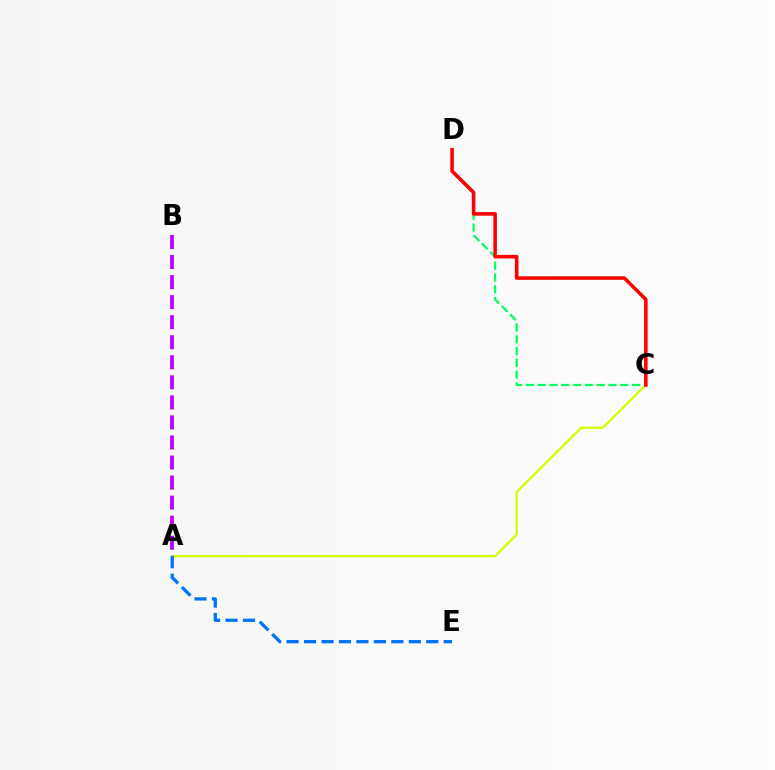{('A', 'C'): [{'color': '#d1ff00', 'line_style': 'solid', 'thickness': 1.65}], ('A', 'B'): [{'color': '#b900ff', 'line_style': 'dashed', 'thickness': 2.72}], ('A', 'E'): [{'color': '#0074ff', 'line_style': 'dashed', 'thickness': 2.37}], ('C', 'D'): [{'color': '#00ff5c', 'line_style': 'dashed', 'thickness': 1.6}, {'color': '#ff0000', 'line_style': 'solid', 'thickness': 2.56}]}